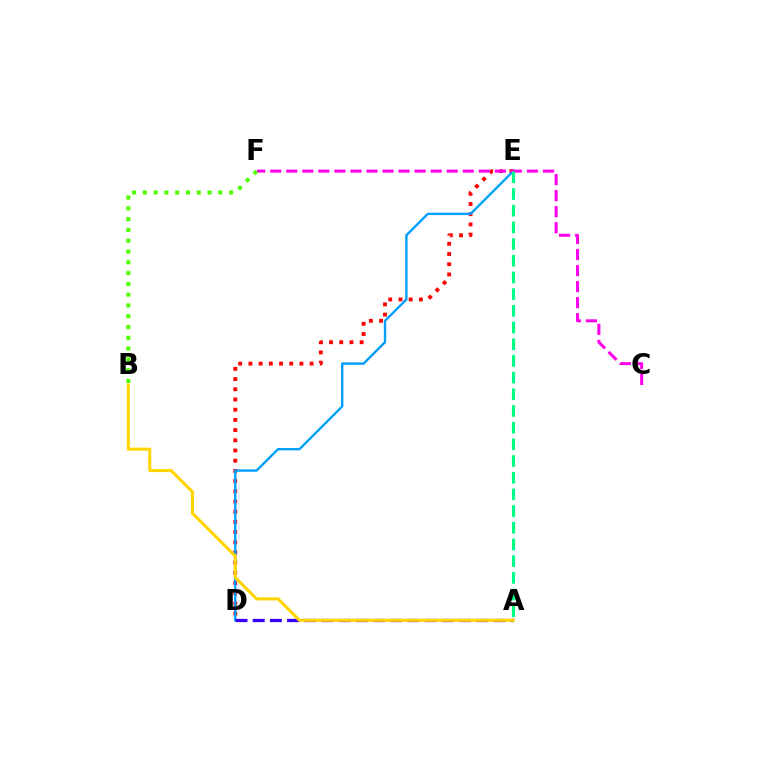{('D', 'E'): [{'color': '#ff0000', 'line_style': 'dotted', 'thickness': 2.77}, {'color': '#009eff', 'line_style': 'solid', 'thickness': 1.7}], ('A', 'D'): [{'color': '#3700ff', 'line_style': 'dashed', 'thickness': 2.34}], ('C', 'F'): [{'color': '#ff00ed', 'line_style': 'dashed', 'thickness': 2.18}], ('A', 'B'): [{'color': '#ffd500', 'line_style': 'solid', 'thickness': 2.22}], ('A', 'E'): [{'color': '#00ff86', 'line_style': 'dashed', 'thickness': 2.27}], ('B', 'F'): [{'color': '#4fff00', 'line_style': 'dotted', 'thickness': 2.93}]}